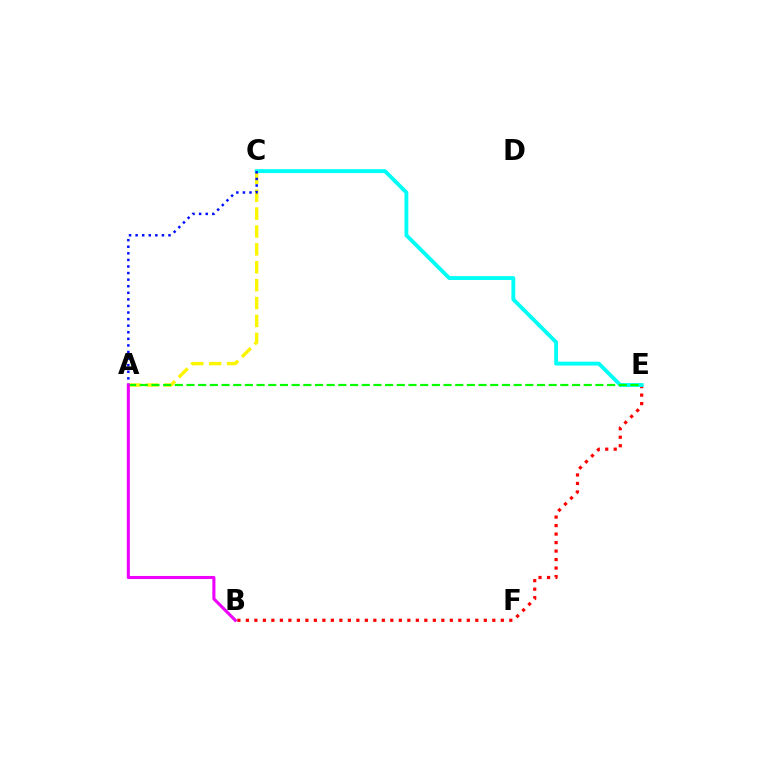{('B', 'E'): [{'color': '#ff0000', 'line_style': 'dotted', 'thickness': 2.31}], ('A', 'C'): [{'color': '#fcf500', 'line_style': 'dashed', 'thickness': 2.43}, {'color': '#0010ff', 'line_style': 'dotted', 'thickness': 1.79}], ('C', 'E'): [{'color': '#00fff6', 'line_style': 'solid', 'thickness': 2.77}], ('A', 'E'): [{'color': '#08ff00', 'line_style': 'dashed', 'thickness': 1.59}], ('A', 'B'): [{'color': '#ee00ff', 'line_style': 'solid', 'thickness': 2.22}]}